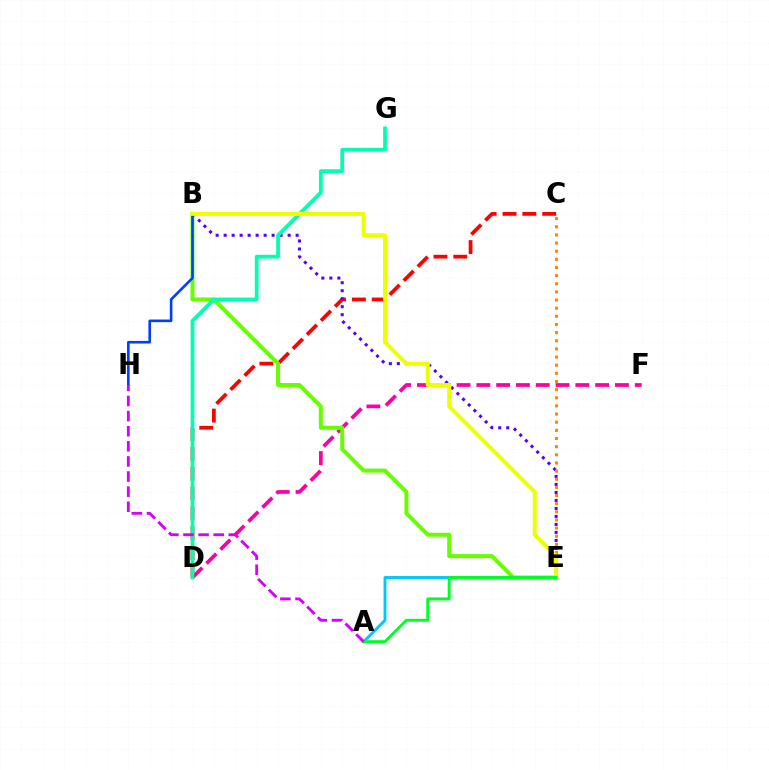{('D', 'F'): [{'color': '#ff00a0', 'line_style': 'dashed', 'thickness': 2.69}], ('C', 'D'): [{'color': '#ff0000', 'line_style': 'dashed', 'thickness': 2.7}], ('A', 'E'): [{'color': '#00c7ff', 'line_style': 'solid', 'thickness': 2.09}, {'color': '#00ff27', 'line_style': 'solid', 'thickness': 2.12}], ('B', 'E'): [{'color': '#66ff00', 'line_style': 'solid', 'thickness': 2.88}, {'color': '#4f00ff', 'line_style': 'dotted', 'thickness': 2.17}, {'color': '#eeff00', 'line_style': 'solid', 'thickness': 2.87}], ('D', 'G'): [{'color': '#00ffaf', 'line_style': 'solid', 'thickness': 2.7}], ('C', 'E'): [{'color': '#ff8800', 'line_style': 'dotted', 'thickness': 2.21}], ('B', 'H'): [{'color': '#003fff', 'line_style': 'solid', 'thickness': 1.89}], ('A', 'H'): [{'color': '#d600ff', 'line_style': 'dashed', 'thickness': 2.05}]}